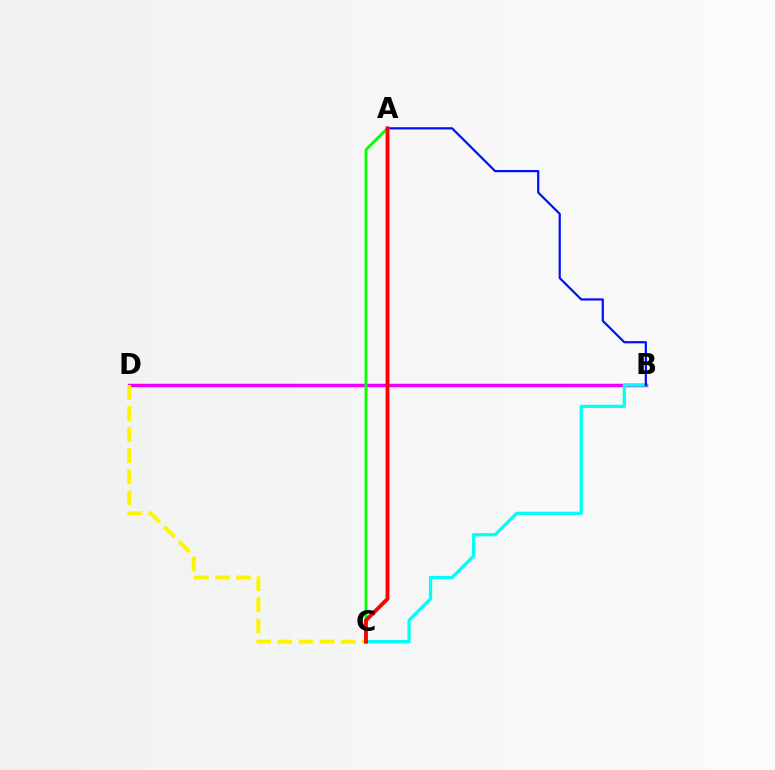{('B', 'D'): [{'color': '#ee00ff', 'line_style': 'solid', 'thickness': 2.49}], ('B', 'C'): [{'color': '#00fff6', 'line_style': 'solid', 'thickness': 2.34}], ('A', 'B'): [{'color': '#0010ff', 'line_style': 'solid', 'thickness': 1.59}], ('C', 'D'): [{'color': '#fcf500', 'line_style': 'dashed', 'thickness': 2.87}], ('A', 'C'): [{'color': '#08ff00', 'line_style': 'solid', 'thickness': 2.05}, {'color': '#ff0000', 'line_style': 'solid', 'thickness': 2.75}]}